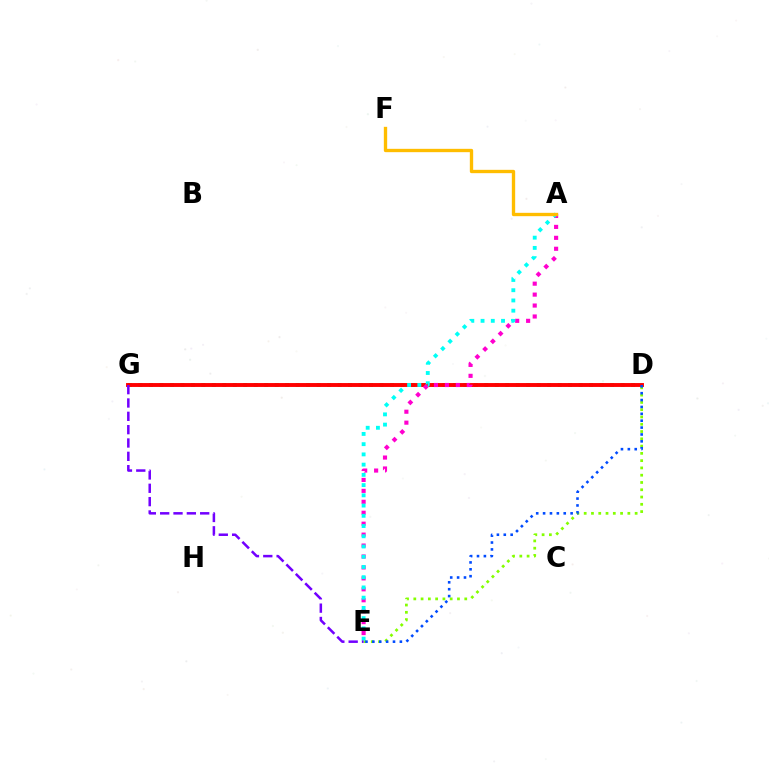{('D', 'G'): [{'color': '#00ff39', 'line_style': 'dotted', 'thickness': 2.85}, {'color': '#ff0000', 'line_style': 'solid', 'thickness': 2.8}], ('D', 'E'): [{'color': '#84ff00', 'line_style': 'dotted', 'thickness': 1.98}, {'color': '#004bff', 'line_style': 'dotted', 'thickness': 1.87}], ('A', 'E'): [{'color': '#ff00cf', 'line_style': 'dotted', 'thickness': 2.97}, {'color': '#00fff6', 'line_style': 'dotted', 'thickness': 2.78}], ('E', 'G'): [{'color': '#7200ff', 'line_style': 'dashed', 'thickness': 1.81}], ('A', 'F'): [{'color': '#ffbd00', 'line_style': 'solid', 'thickness': 2.4}]}